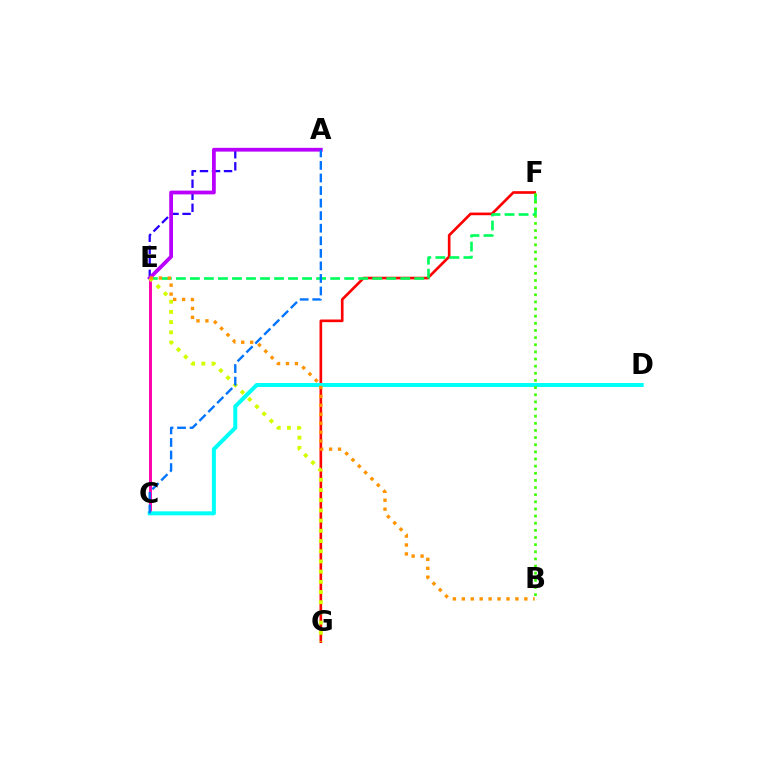{('F', 'G'): [{'color': '#ff0000', 'line_style': 'solid', 'thickness': 1.91}], ('E', 'F'): [{'color': '#00ff5c', 'line_style': 'dashed', 'thickness': 1.91}], ('A', 'E'): [{'color': '#2500ff', 'line_style': 'dashed', 'thickness': 1.64}, {'color': '#b900ff', 'line_style': 'solid', 'thickness': 2.71}], ('C', 'E'): [{'color': '#ff00ac', 'line_style': 'solid', 'thickness': 2.11}], ('C', 'D'): [{'color': '#00fff6', 'line_style': 'solid', 'thickness': 2.87}], ('E', 'G'): [{'color': '#d1ff00', 'line_style': 'dotted', 'thickness': 2.77}], ('A', 'C'): [{'color': '#0074ff', 'line_style': 'dashed', 'thickness': 1.71}], ('B', 'E'): [{'color': '#ff9400', 'line_style': 'dotted', 'thickness': 2.43}], ('B', 'F'): [{'color': '#3dff00', 'line_style': 'dotted', 'thickness': 1.94}]}